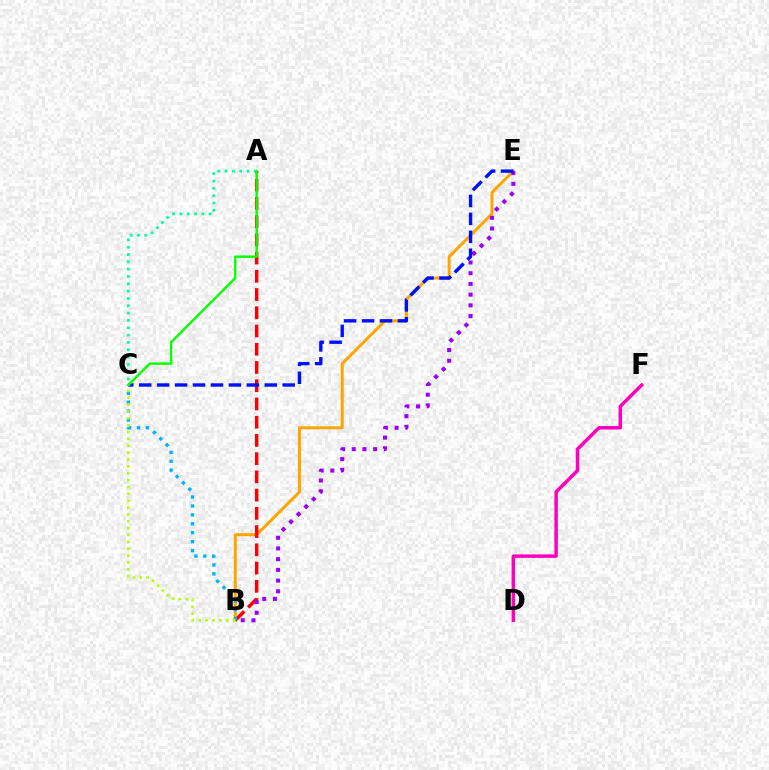{('B', 'E'): [{'color': '#ffa500', 'line_style': 'solid', 'thickness': 2.15}, {'color': '#9b00ff', 'line_style': 'dotted', 'thickness': 2.91}], ('A', 'B'): [{'color': '#ff0000', 'line_style': 'dashed', 'thickness': 2.48}], ('C', 'E'): [{'color': '#0010ff', 'line_style': 'dashed', 'thickness': 2.44}], ('B', 'C'): [{'color': '#00b5ff', 'line_style': 'dotted', 'thickness': 2.43}, {'color': '#b3ff00', 'line_style': 'dotted', 'thickness': 1.86}], ('A', 'C'): [{'color': '#00ff9d', 'line_style': 'dotted', 'thickness': 1.99}, {'color': '#08ff00', 'line_style': 'solid', 'thickness': 1.72}], ('D', 'F'): [{'color': '#ff00bd', 'line_style': 'solid', 'thickness': 2.5}]}